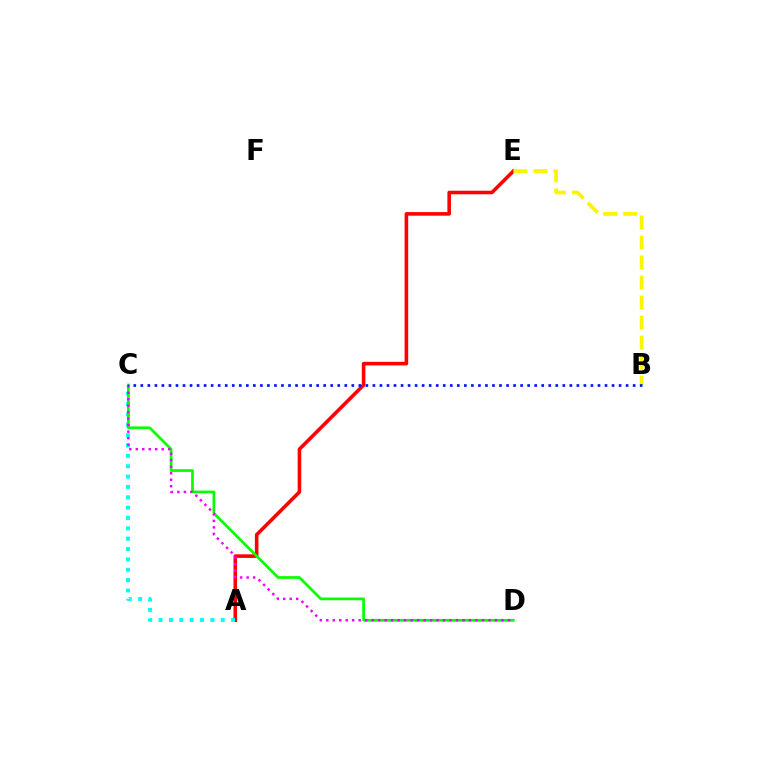{('A', 'E'): [{'color': '#ff0000', 'line_style': 'solid', 'thickness': 2.58}], ('B', 'E'): [{'color': '#fcf500', 'line_style': 'dashed', 'thickness': 2.72}], ('A', 'C'): [{'color': '#00fff6', 'line_style': 'dotted', 'thickness': 2.81}], ('C', 'D'): [{'color': '#08ff00', 'line_style': 'solid', 'thickness': 1.95}, {'color': '#ee00ff', 'line_style': 'dotted', 'thickness': 1.76}], ('B', 'C'): [{'color': '#0010ff', 'line_style': 'dotted', 'thickness': 1.91}]}